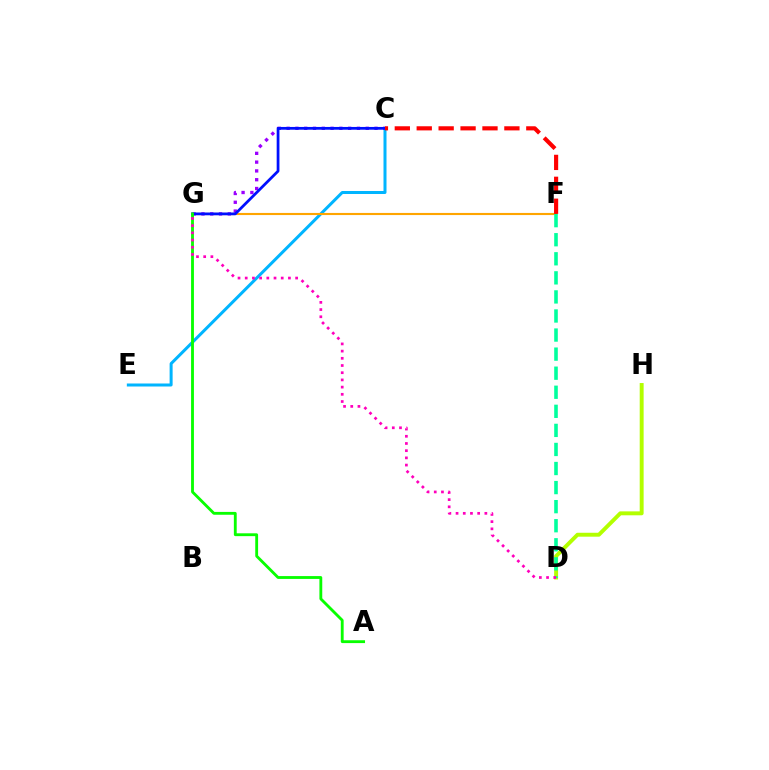{('C', 'E'): [{'color': '#00b5ff', 'line_style': 'solid', 'thickness': 2.16}], ('F', 'G'): [{'color': '#ffa500', 'line_style': 'solid', 'thickness': 1.53}], ('D', 'H'): [{'color': '#b3ff00', 'line_style': 'solid', 'thickness': 2.82}], ('C', 'G'): [{'color': '#9b00ff', 'line_style': 'dotted', 'thickness': 2.39}, {'color': '#0010ff', 'line_style': 'solid', 'thickness': 1.99}], ('A', 'G'): [{'color': '#08ff00', 'line_style': 'solid', 'thickness': 2.05}], ('C', 'F'): [{'color': '#ff0000', 'line_style': 'dashed', 'thickness': 2.98}], ('D', 'F'): [{'color': '#00ff9d', 'line_style': 'dashed', 'thickness': 2.59}], ('D', 'G'): [{'color': '#ff00bd', 'line_style': 'dotted', 'thickness': 1.96}]}